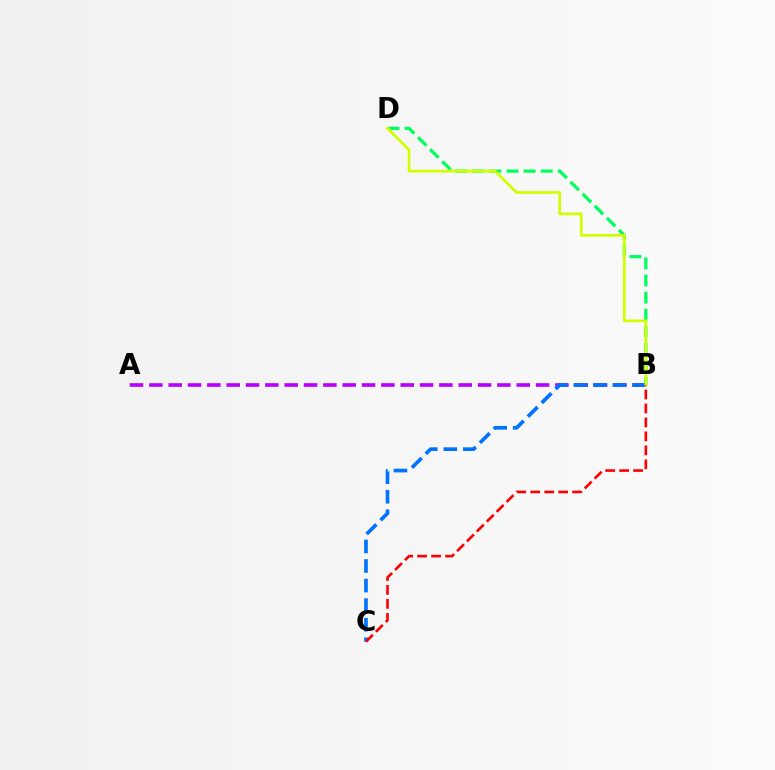{('A', 'B'): [{'color': '#b900ff', 'line_style': 'dashed', 'thickness': 2.63}], ('B', 'D'): [{'color': '#00ff5c', 'line_style': 'dashed', 'thickness': 2.32}, {'color': '#d1ff00', 'line_style': 'solid', 'thickness': 1.97}], ('B', 'C'): [{'color': '#0074ff', 'line_style': 'dashed', 'thickness': 2.66}, {'color': '#ff0000', 'line_style': 'dashed', 'thickness': 1.9}]}